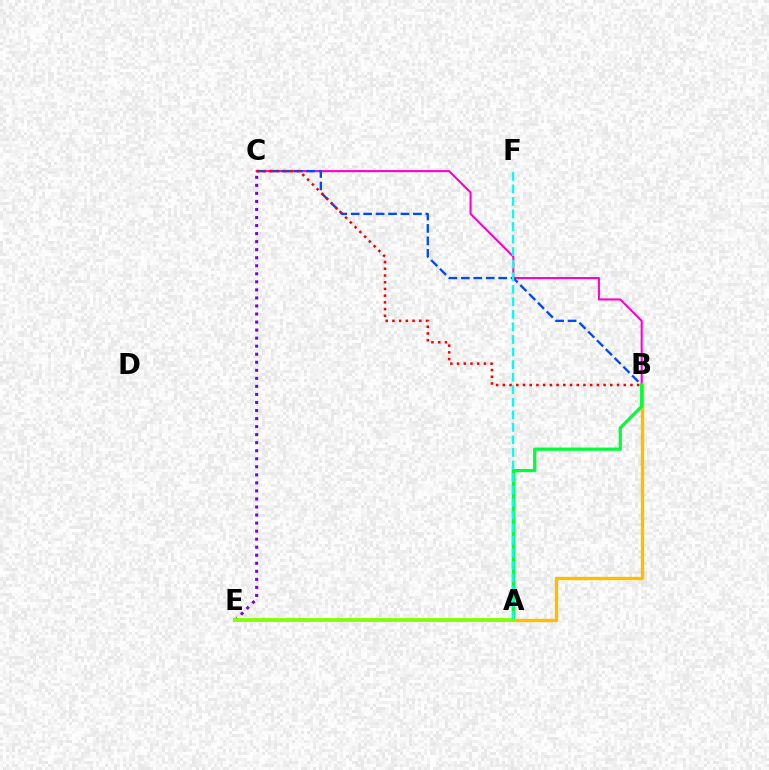{('B', 'C'): [{'color': '#ff00cf', 'line_style': 'solid', 'thickness': 1.5}, {'color': '#004bff', 'line_style': 'dashed', 'thickness': 1.69}, {'color': '#ff0000', 'line_style': 'dotted', 'thickness': 1.82}], ('A', 'B'): [{'color': '#ffbd00', 'line_style': 'solid', 'thickness': 2.42}, {'color': '#00ff39', 'line_style': 'solid', 'thickness': 2.3}], ('C', 'E'): [{'color': '#7200ff', 'line_style': 'dotted', 'thickness': 2.18}], ('A', 'E'): [{'color': '#84ff00', 'line_style': 'solid', 'thickness': 2.76}], ('A', 'F'): [{'color': '#00fff6', 'line_style': 'dashed', 'thickness': 1.71}]}